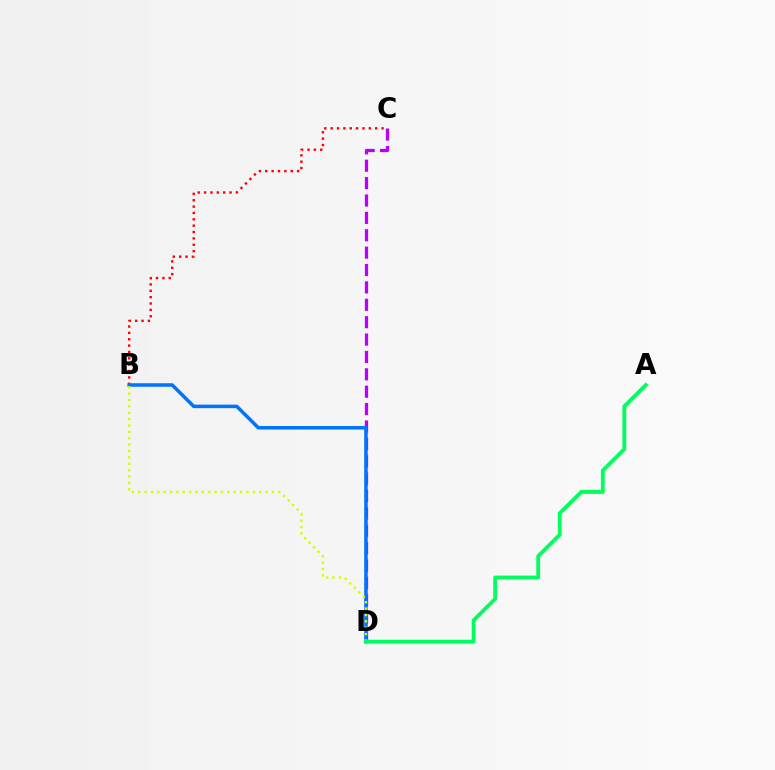{('C', 'D'): [{'color': '#b900ff', 'line_style': 'dashed', 'thickness': 2.36}], ('B', 'C'): [{'color': '#ff0000', 'line_style': 'dotted', 'thickness': 1.73}], ('B', 'D'): [{'color': '#0074ff', 'line_style': 'solid', 'thickness': 2.54}, {'color': '#d1ff00', 'line_style': 'dotted', 'thickness': 1.73}], ('A', 'D'): [{'color': '#00ff5c', 'line_style': 'solid', 'thickness': 2.74}]}